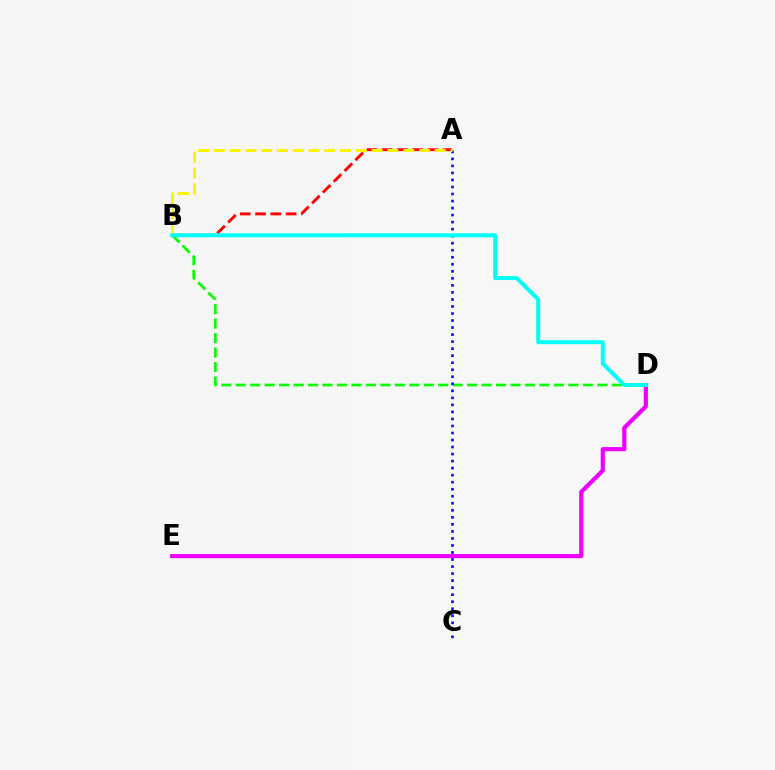{('B', 'D'): [{'color': '#08ff00', 'line_style': 'dashed', 'thickness': 1.96}, {'color': '#00fff6', 'line_style': 'solid', 'thickness': 2.85}], ('A', 'B'): [{'color': '#ff0000', 'line_style': 'dashed', 'thickness': 2.08}, {'color': '#fcf500', 'line_style': 'dashed', 'thickness': 2.14}], ('D', 'E'): [{'color': '#ee00ff', 'line_style': 'solid', 'thickness': 3.0}], ('A', 'C'): [{'color': '#0010ff', 'line_style': 'dotted', 'thickness': 1.91}]}